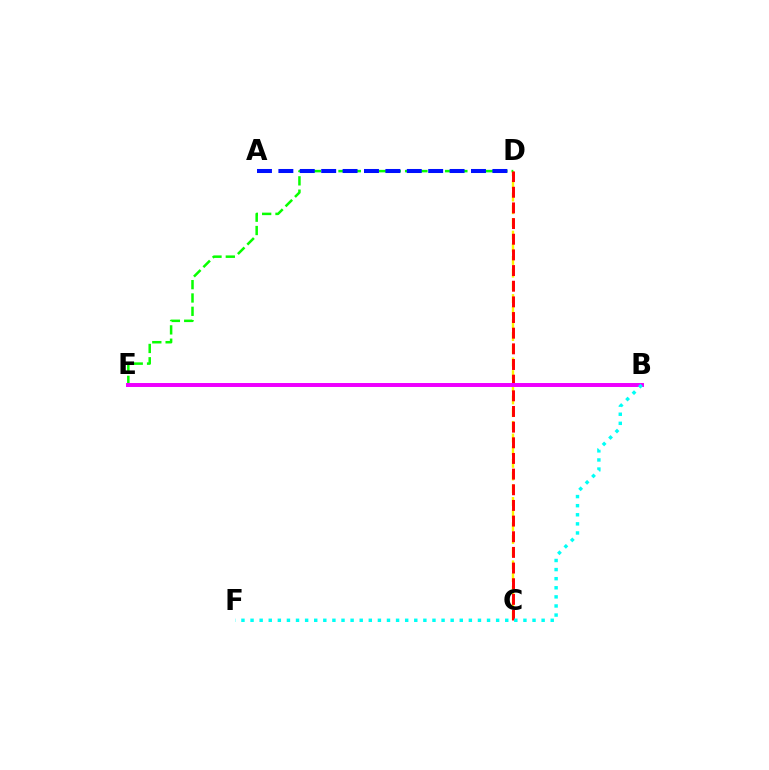{('C', 'D'): [{'color': '#fcf500', 'line_style': 'dashed', 'thickness': 1.72}, {'color': '#ff0000', 'line_style': 'dashed', 'thickness': 2.13}], ('D', 'E'): [{'color': '#08ff00', 'line_style': 'dashed', 'thickness': 1.81}], ('A', 'D'): [{'color': '#0010ff', 'line_style': 'dashed', 'thickness': 2.91}], ('B', 'E'): [{'color': '#ee00ff', 'line_style': 'solid', 'thickness': 2.85}], ('B', 'F'): [{'color': '#00fff6', 'line_style': 'dotted', 'thickness': 2.47}]}